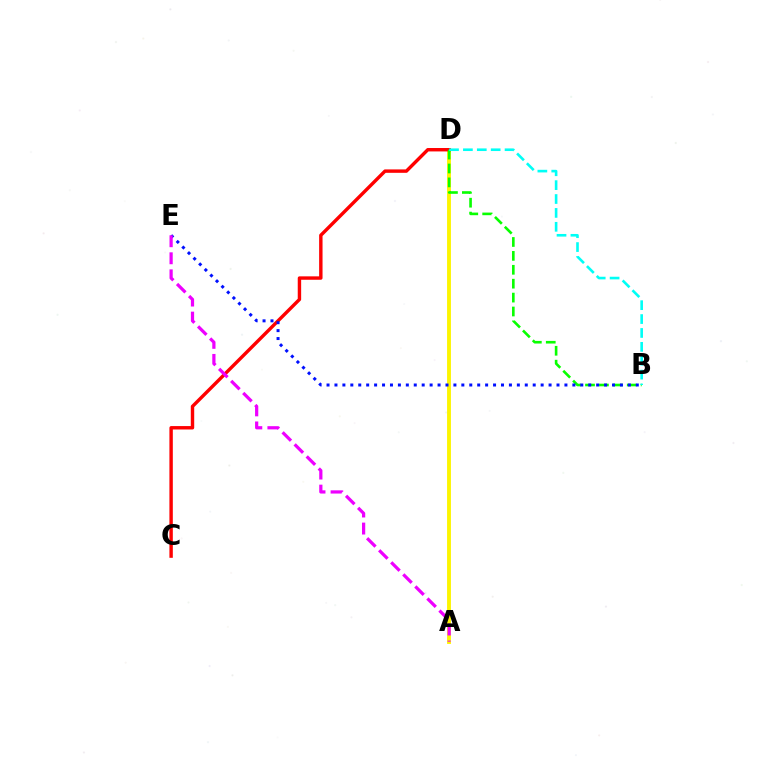{('A', 'D'): [{'color': '#fcf500', 'line_style': 'solid', 'thickness': 2.79}], ('C', 'D'): [{'color': '#ff0000', 'line_style': 'solid', 'thickness': 2.46}], ('B', 'D'): [{'color': '#08ff00', 'line_style': 'dashed', 'thickness': 1.89}, {'color': '#00fff6', 'line_style': 'dashed', 'thickness': 1.89}], ('B', 'E'): [{'color': '#0010ff', 'line_style': 'dotted', 'thickness': 2.15}], ('A', 'E'): [{'color': '#ee00ff', 'line_style': 'dashed', 'thickness': 2.32}]}